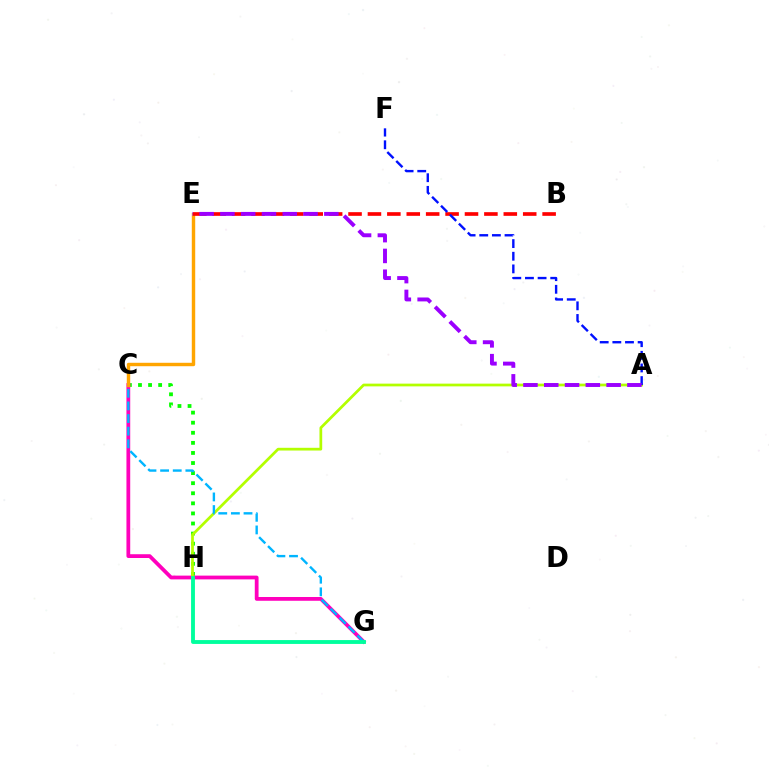{('C', 'H'): [{'color': '#08ff00', 'line_style': 'dotted', 'thickness': 2.74}], ('C', 'G'): [{'color': '#ff00bd', 'line_style': 'solid', 'thickness': 2.72}, {'color': '#00b5ff', 'line_style': 'dashed', 'thickness': 1.72}], ('C', 'E'): [{'color': '#ffa500', 'line_style': 'solid', 'thickness': 2.47}], ('A', 'H'): [{'color': '#b3ff00', 'line_style': 'solid', 'thickness': 1.97}], ('B', 'E'): [{'color': '#ff0000', 'line_style': 'dashed', 'thickness': 2.64}], ('A', 'F'): [{'color': '#0010ff', 'line_style': 'dashed', 'thickness': 1.72}], ('G', 'H'): [{'color': '#00ff9d', 'line_style': 'solid', 'thickness': 2.78}], ('A', 'E'): [{'color': '#9b00ff', 'line_style': 'dashed', 'thickness': 2.82}]}